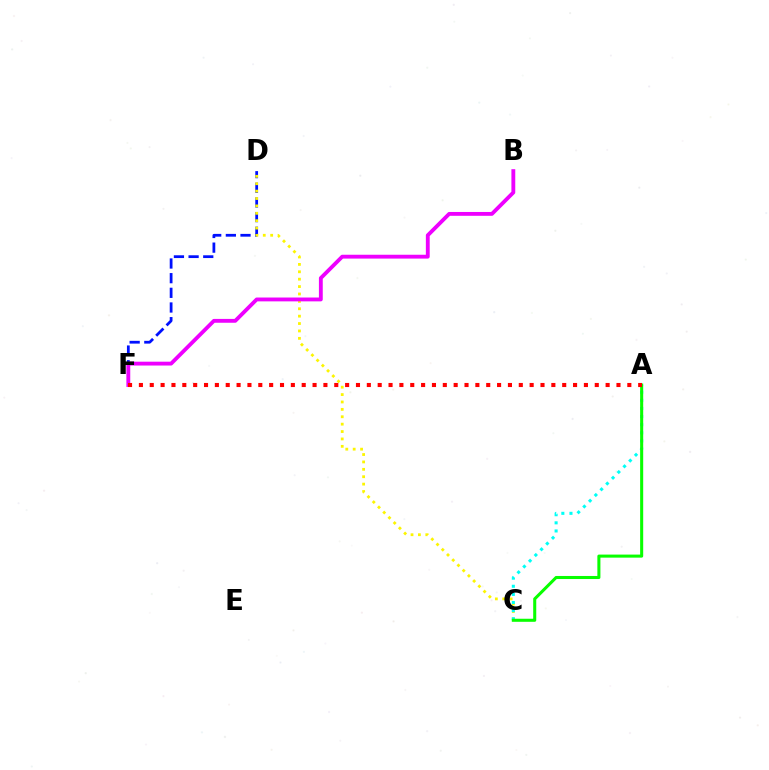{('D', 'F'): [{'color': '#0010ff', 'line_style': 'dashed', 'thickness': 1.99}], ('C', 'D'): [{'color': '#fcf500', 'line_style': 'dotted', 'thickness': 2.01}], ('A', 'C'): [{'color': '#00fff6', 'line_style': 'dotted', 'thickness': 2.21}, {'color': '#08ff00', 'line_style': 'solid', 'thickness': 2.2}], ('B', 'F'): [{'color': '#ee00ff', 'line_style': 'solid', 'thickness': 2.77}], ('A', 'F'): [{'color': '#ff0000', 'line_style': 'dotted', 'thickness': 2.95}]}